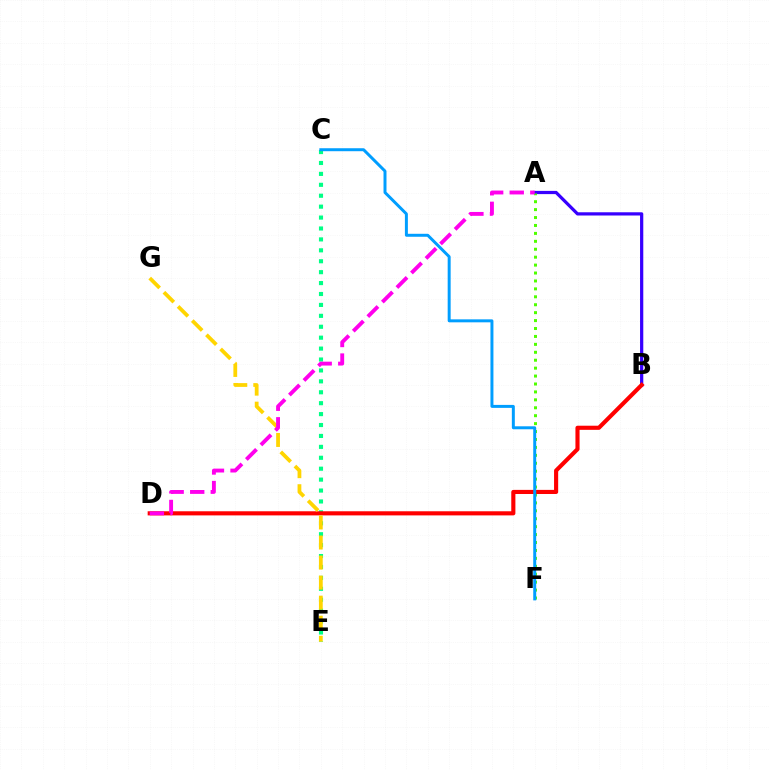{('A', 'B'): [{'color': '#3700ff', 'line_style': 'solid', 'thickness': 2.33}], ('A', 'F'): [{'color': '#4fff00', 'line_style': 'dotted', 'thickness': 2.15}], ('C', 'E'): [{'color': '#00ff86', 'line_style': 'dotted', 'thickness': 2.97}], ('B', 'D'): [{'color': '#ff0000', 'line_style': 'solid', 'thickness': 2.97}], ('E', 'G'): [{'color': '#ffd500', 'line_style': 'dashed', 'thickness': 2.72}], ('C', 'F'): [{'color': '#009eff', 'line_style': 'solid', 'thickness': 2.14}], ('A', 'D'): [{'color': '#ff00ed', 'line_style': 'dashed', 'thickness': 2.79}]}